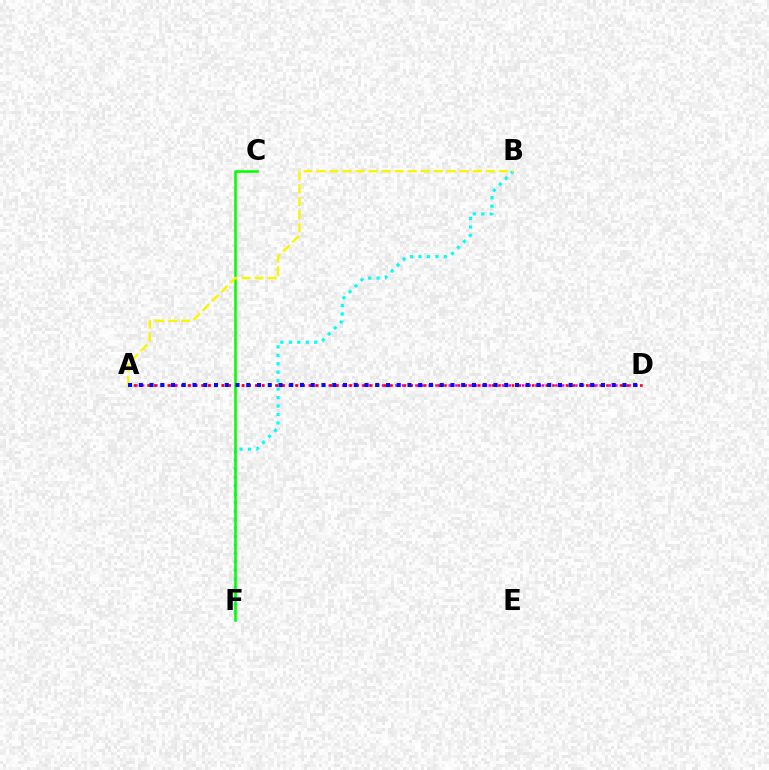{('B', 'F'): [{'color': '#00fff6', 'line_style': 'dotted', 'thickness': 2.3}], ('A', 'D'): [{'color': '#ee00ff', 'line_style': 'dotted', 'thickness': 1.81}, {'color': '#ff0000', 'line_style': 'dotted', 'thickness': 1.83}, {'color': '#0010ff', 'line_style': 'dotted', 'thickness': 2.92}], ('C', 'F'): [{'color': '#08ff00', 'line_style': 'solid', 'thickness': 1.87}], ('A', 'B'): [{'color': '#fcf500', 'line_style': 'dashed', 'thickness': 1.77}]}